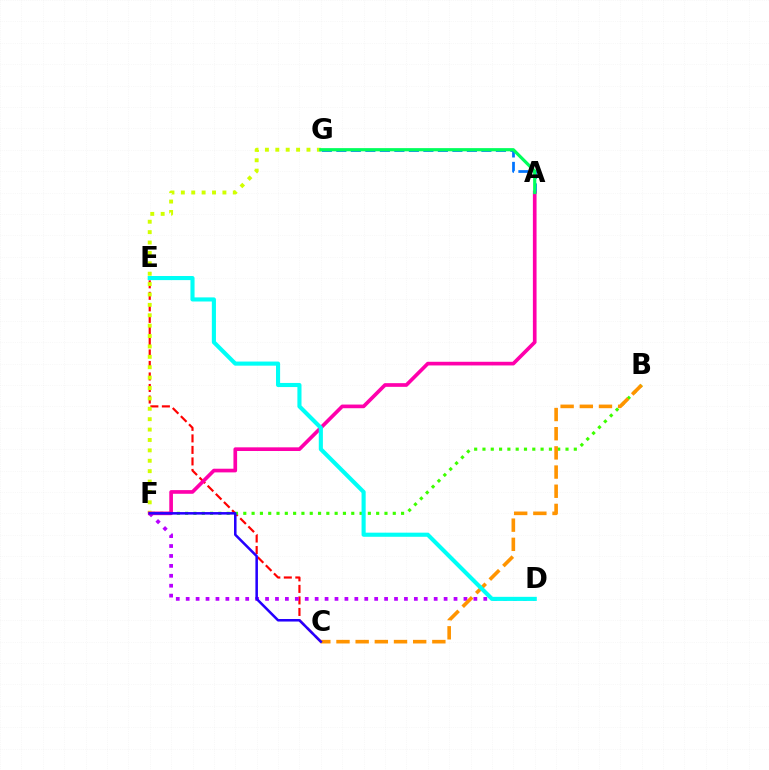{('C', 'E'): [{'color': '#ff0000', 'line_style': 'dashed', 'thickness': 1.56}], ('A', 'G'): [{'color': '#0074ff', 'line_style': 'dashed', 'thickness': 1.97}, {'color': '#00ff5c', 'line_style': 'solid', 'thickness': 2.3}], ('F', 'G'): [{'color': '#d1ff00', 'line_style': 'dotted', 'thickness': 2.82}], ('D', 'F'): [{'color': '#b900ff', 'line_style': 'dotted', 'thickness': 2.7}], ('B', 'F'): [{'color': '#3dff00', 'line_style': 'dotted', 'thickness': 2.26}], ('A', 'F'): [{'color': '#ff00ac', 'line_style': 'solid', 'thickness': 2.64}], ('B', 'C'): [{'color': '#ff9400', 'line_style': 'dashed', 'thickness': 2.6}], ('C', 'F'): [{'color': '#2500ff', 'line_style': 'solid', 'thickness': 1.82}], ('D', 'E'): [{'color': '#00fff6', 'line_style': 'solid', 'thickness': 2.96}]}